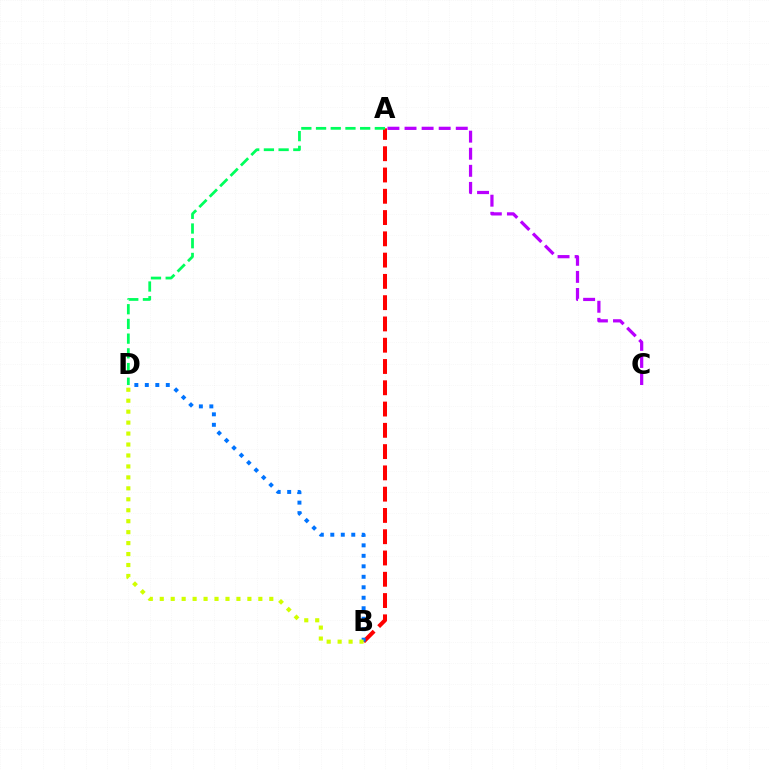{('A', 'B'): [{'color': '#ff0000', 'line_style': 'dashed', 'thickness': 2.89}], ('A', 'C'): [{'color': '#b900ff', 'line_style': 'dashed', 'thickness': 2.32}], ('B', 'D'): [{'color': '#0074ff', 'line_style': 'dotted', 'thickness': 2.85}, {'color': '#d1ff00', 'line_style': 'dotted', 'thickness': 2.98}], ('A', 'D'): [{'color': '#00ff5c', 'line_style': 'dashed', 'thickness': 2.0}]}